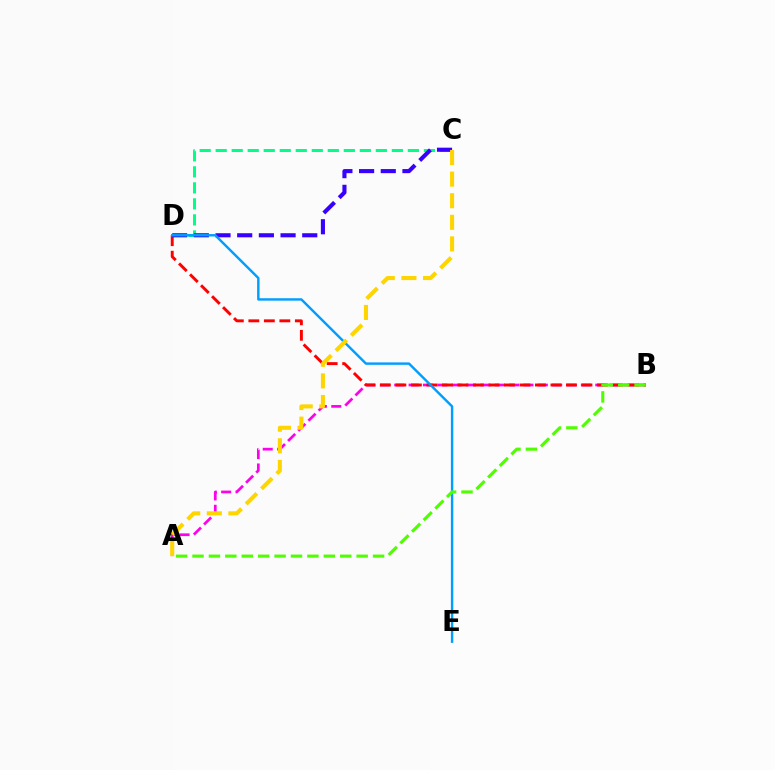{('C', 'D'): [{'color': '#00ff86', 'line_style': 'dashed', 'thickness': 2.18}, {'color': '#3700ff', 'line_style': 'dashed', 'thickness': 2.95}], ('A', 'B'): [{'color': '#ff00ed', 'line_style': 'dashed', 'thickness': 1.95}, {'color': '#4fff00', 'line_style': 'dashed', 'thickness': 2.23}], ('B', 'D'): [{'color': '#ff0000', 'line_style': 'dashed', 'thickness': 2.11}], ('D', 'E'): [{'color': '#009eff', 'line_style': 'solid', 'thickness': 1.75}], ('A', 'C'): [{'color': '#ffd500', 'line_style': 'dashed', 'thickness': 2.93}]}